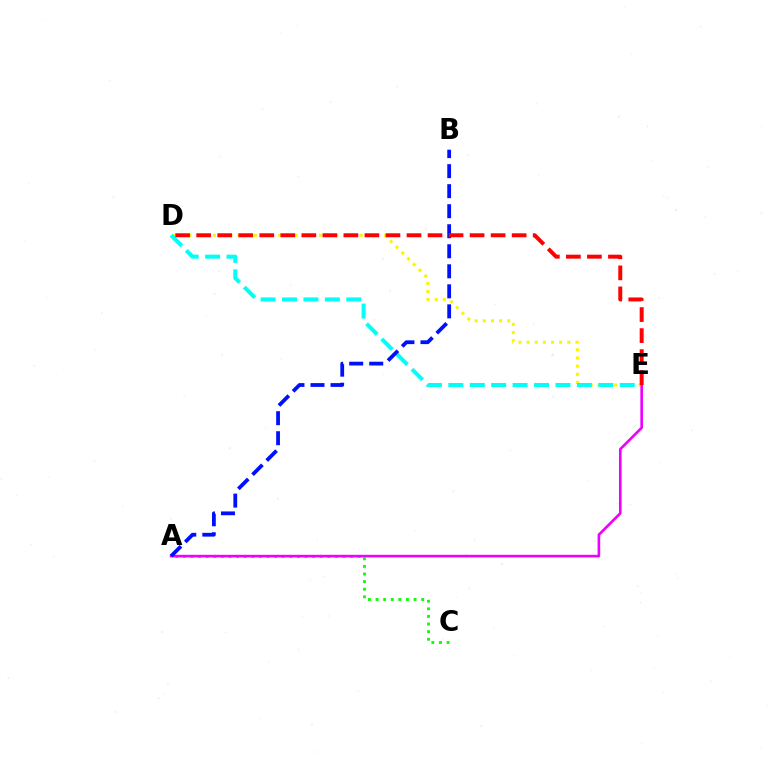{('D', 'E'): [{'color': '#fcf500', 'line_style': 'dotted', 'thickness': 2.21}, {'color': '#00fff6', 'line_style': 'dashed', 'thickness': 2.91}, {'color': '#ff0000', 'line_style': 'dashed', 'thickness': 2.86}], ('A', 'C'): [{'color': '#08ff00', 'line_style': 'dotted', 'thickness': 2.07}], ('A', 'E'): [{'color': '#ee00ff', 'line_style': 'solid', 'thickness': 1.89}], ('A', 'B'): [{'color': '#0010ff', 'line_style': 'dashed', 'thickness': 2.72}]}